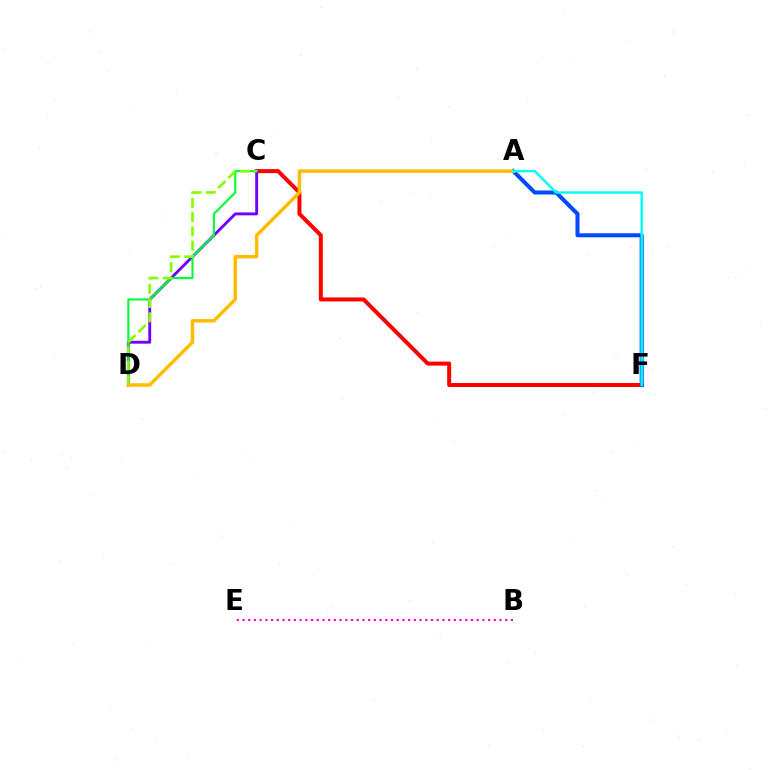{('C', 'F'): [{'color': '#ff0000', 'line_style': 'solid', 'thickness': 2.87}], ('A', 'F'): [{'color': '#004bff', 'line_style': 'solid', 'thickness': 2.91}, {'color': '#00fff6', 'line_style': 'solid', 'thickness': 1.76}], ('B', 'E'): [{'color': '#ff00cf', 'line_style': 'dotted', 'thickness': 1.55}], ('C', 'D'): [{'color': '#7200ff', 'line_style': 'solid', 'thickness': 2.09}, {'color': '#00ff39', 'line_style': 'solid', 'thickness': 1.54}, {'color': '#84ff00', 'line_style': 'dashed', 'thickness': 1.94}], ('A', 'D'): [{'color': '#ffbd00', 'line_style': 'solid', 'thickness': 2.51}]}